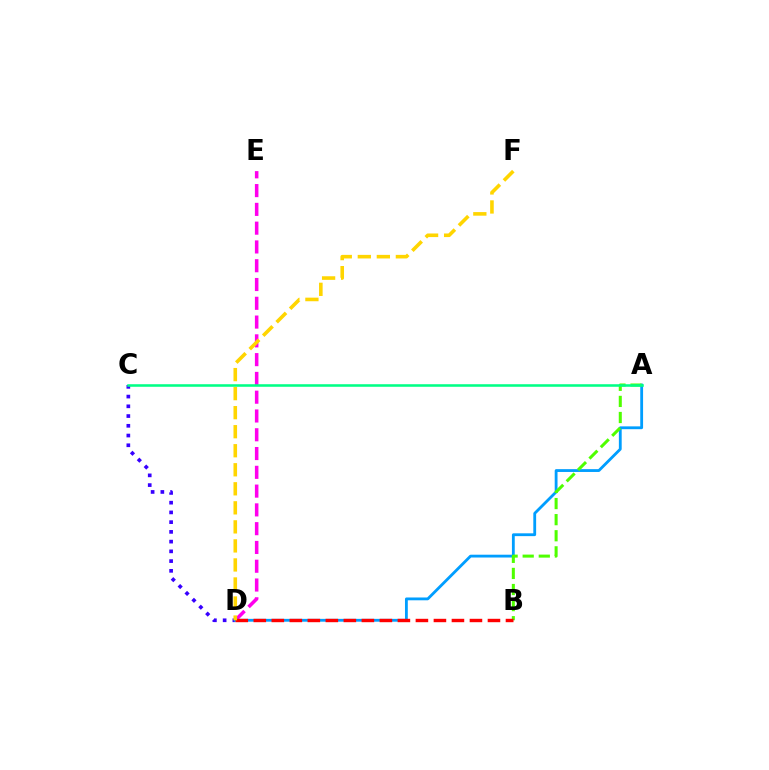{('C', 'D'): [{'color': '#3700ff', 'line_style': 'dotted', 'thickness': 2.65}], ('D', 'E'): [{'color': '#ff00ed', 'line_style': 'dashed', 'thickness': 2.55}], ('A', 'D'): [{'color': '#009eff', 'line_style': 'solid', 'thickness': 2.03}], ('A', 'B'): [{'color': '#4fff00', 'line_style': 'dashed', 'thickness': 2.19}], ('B', 'D'): [{'color': '#ff0000', 'line_style': 'dashed', 'thickness': 2.45}], ('A', 'C'): [{'color': '#00ff86', 'line_style': 'solid', 'thickness': 1.84}], ('D', 'F'): [{'color': '#ffd500', 'line_style': 'dashed', 'thickness': 2.59}]}